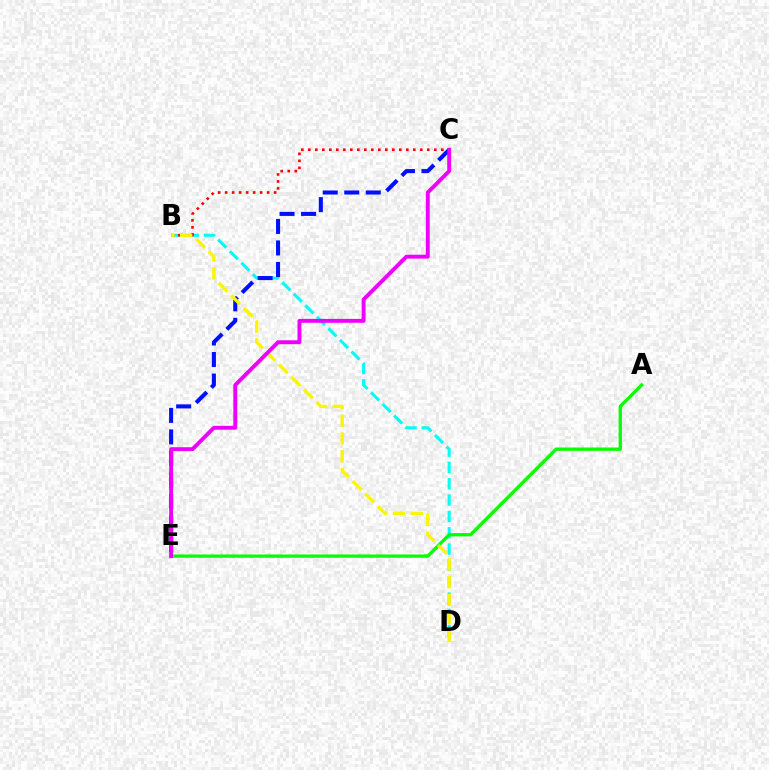{('B', 'D'): [{'color': '#00fff6', 'line_style': 'dashed', 'thickness': 2.22}, {'color': '#fcf500', 'line_style': 'dashed', 'thickness': 2.41}], ('B', 'C'): [{'color': '#ff0000', 'line_style': 'dotted', 'thickness': 1.9}], ('C', 'E'): [{'color': '#0010ff', 'line_style': 'dashed', 'thickness': 2.92}, {'color': '#ee00ff', 'line_style': 'solid', 'thickness': 2.81}], ('A', 'E'): [{'color': '#08ff00', 'line_style': 'solid', 'thickness': 2.39}]}